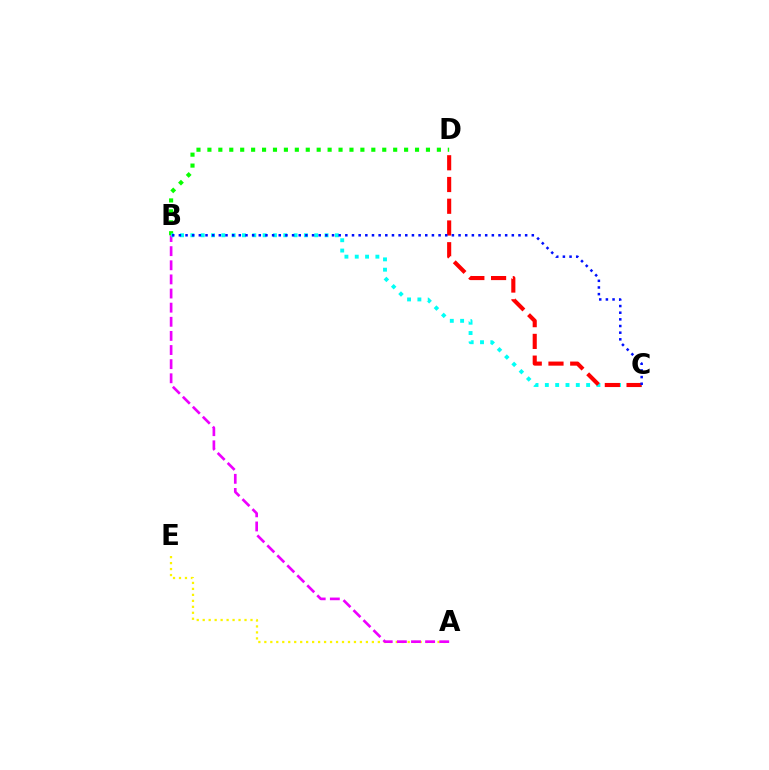{('A', 'E'): [{'color': '#fcf500', 'line_style': 'dotted', 'thickness': 1.62}], ('A', 'B'): [{'color': '#ee00ff', 'line_style': 'dashed', 'thickness': 1.92}], ('B', 'D'): [{'color': '#08ff00', 'line_style': 'dotted', 'thickness': 2.97}], ('B', 'C'): [{'color': '#00fff6', 'line_style': 'dotted', 'thickness': 2.8}, {'color': '#0010ff', 'line_style': 'dotted', 'thickness': 1.81}], ('C', 'D'): [{'color': '#ff0000', 'line_style': 'dashed', 'thickness': 2.95}]}